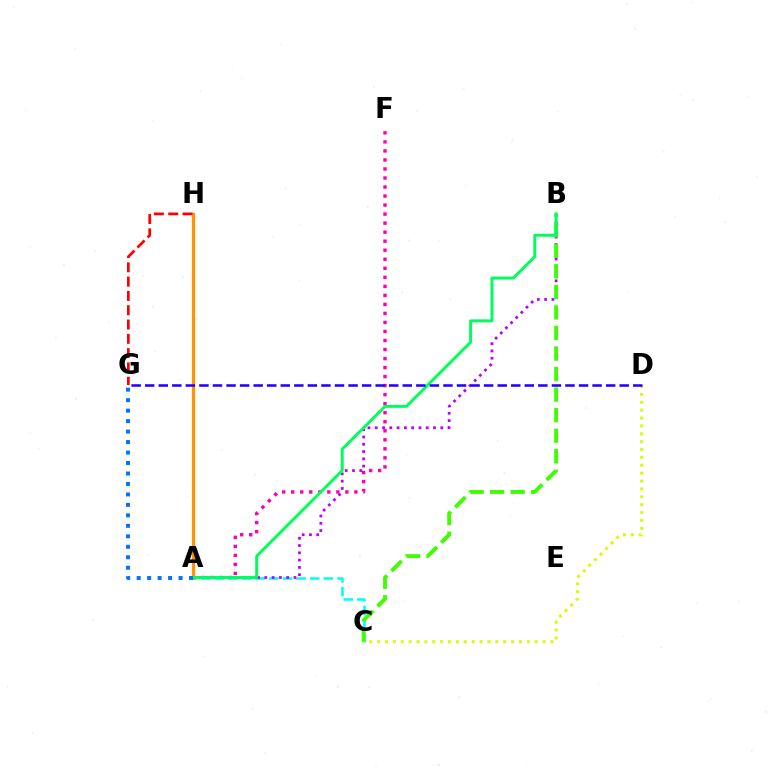{('A', 'F'): [{'color': '#ff00ac', 'line_style': 'dotted', 'thickness': 2.45}], ('A', 'C'): [{'color': '#00fff6', 'line_style': 'dashed', 'thickness': 1.85}], ('A', 'H'): [{'color': '#ff9400', 'line_style': 'solid', 'thickness': 2.32}], ('C', 'D'): [{'color': '#d1ff00', 'line_style': 'dotted', 'thickness': 2.14}], ('A', 'B'): [{'color': '#b900ff', 'line_style': 'dotted', 'thickness': 1.98}, {'color': '#00ff5c', 'line_style': 'solid', 'thickness': 2.11}], ('G', 'H'): [{'color': '#ff0000', 'line_style': 'dashed', 'thickness': 1.94}], ('B', 'C'): [{'color': '#3dff00', 'line_style': 'dashed', 'thickness': 2.79}], ('D', 'G'): [{'color': '#2500ff', 'line_style': 'dashed', 'thickness': 1.84}], ('A', 'G'): [{'color': '#0074ff', 'line_style': 'dotted', 'thickness': 2.85}]}